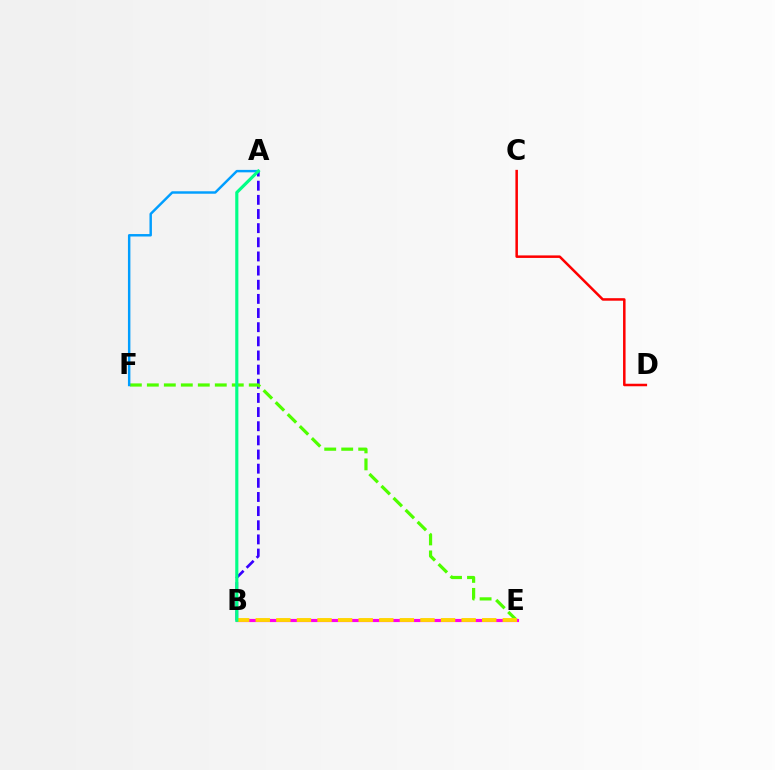{('A', 'B'): [{'color': '#3700ff', 'line_style': 'dashed', 'thickness': 1.92}, {'color': '#00ff86', 'line_style': 'solid', 'thickness': 2.27}], ('E', 'F'): [{'color': '#4fff00', 'line_style': 'dashed', 'thickness': 2.31}], ('C', 'D'): [{'color': '#ff0000', 'line_style': 'solid', 'thickness': 1.81}], ('B', 'E'): [{'color': '#ff00ed', 'line_style': 'solid', 'thickness': 2.27}, {'color': '#ffd500', 'line_style': 'dashed', 'thickness': 2.8}], ('A', 'F'): [{'color': '#009eff', 'line_style': 'solid', 'thickness': 1.76}]}